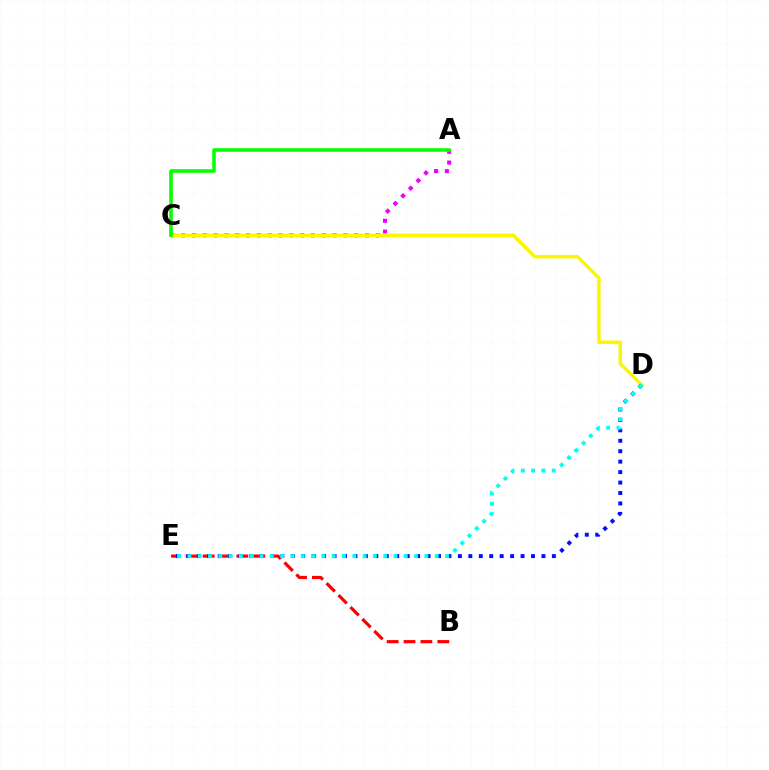{('B', 'E'): [{'color': '#ff0000', 'line_style': 'dashed', 'thickness': 2.29}], ('A', 'C'): [{'color': '#ee00ff', 'line_style': 'dotted', 'thickness': 2.94}, {'color': '#08ff00', 'line_style': 'solid', 'thickness': 2.57}], ('C', 'D'): [{'color': '#fcf500', 'line_style': 'solid', 'thickness': 2.49}], ('D', 'E'): [{'color': '#0010ff', 'line_style': 'dotted', 'thickness': 2.84}, {'color': '#00fff6', 'line_style': 'dotted', 'thickness': 2.8}]}